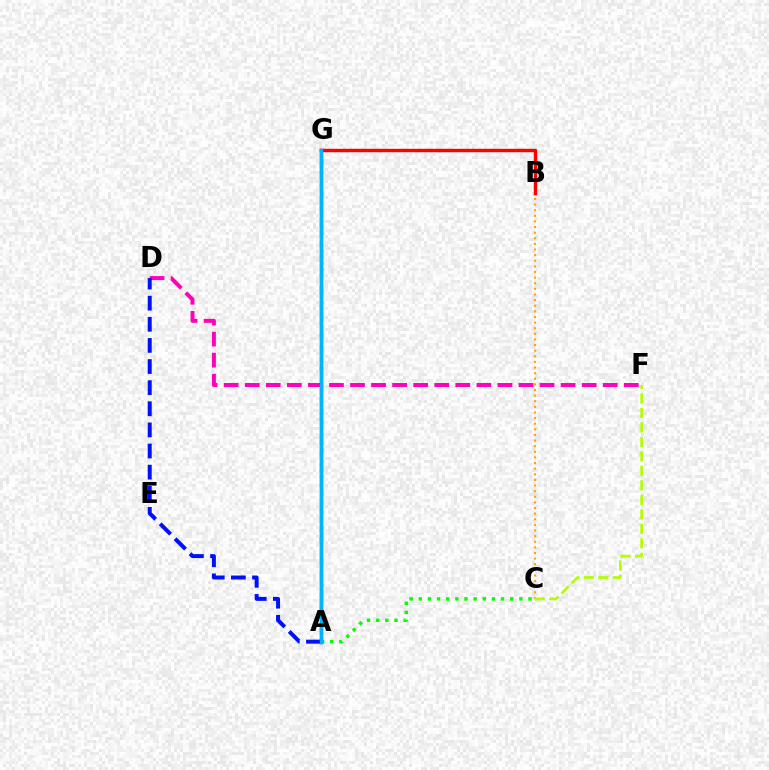{('A', 'C'): [{'color': '#08ff00', 'line_style': 'dotted', 'thickness': 2.48}], ('B', 'C'): [{'color': '#ffa500', 'line_style': 'dotted', 'thickness': 1.53}], ('D', 'F'): [{'color': '#ff00bd', 'line_style': 'dashed', 'thickness': 2.86}], ('A', 'D'): [{'color': '#0010ff', 'line_style': 'dashed', 'thickness': 2.87}], ('C', 'F'): [{'color': '#b3ff00', 'line_style': 'dashed', 'thickness': 1.97}], ('B', 'G'): [{'color': '#ff0000', 'line_style': 'solid', 'thickness': 2.46}], ('A', 'G'): [{'color': '#00ff9d', 'line_style': 'dashed', 'thickness': 1.55}, {'color': '#9b00ff', 'line_style': 'solid', 'thickness': 2.46}, {'color': '#00b5ff', 'line_style': 'solid', 'thickness': 2.31}]}